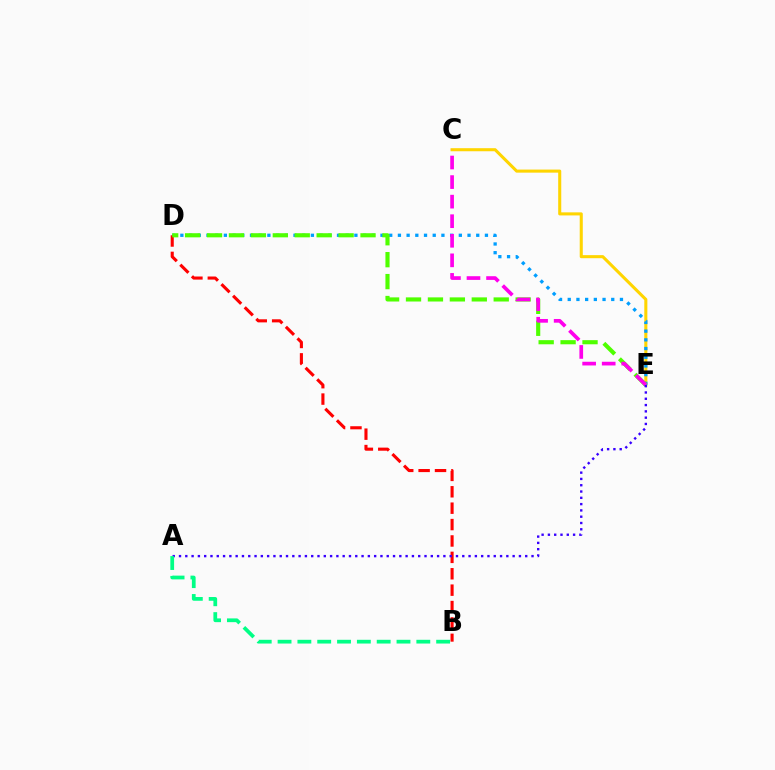{('C', 'E'): [{'color': '#ffd500', 'line_style': 'solid', 'thickness': 2.21}, {'color': '#ff00ed', 'line_style': 'dashed', 'thickness': 2.66}], ('D', 'E'): [{'color': '#009eff', 'line_style': 'dotted', 'thickness': 2.36}, {'color': '#4fff00', 'line_style': 'dashed', 'thickness': 2.98}], ('B', 'D'): [{'color': '#ff0000', 'line_style': 'dashed', 'thickness': 2.23}], ('A', 'E'): [{'color': '#3700ff', 'line_style': 'dotted', 'thickness': 1.71}], ('A', 'B'): [{'color': '#00ff86', 'line_style': 'dashed', 'thickness': 2.69}]}